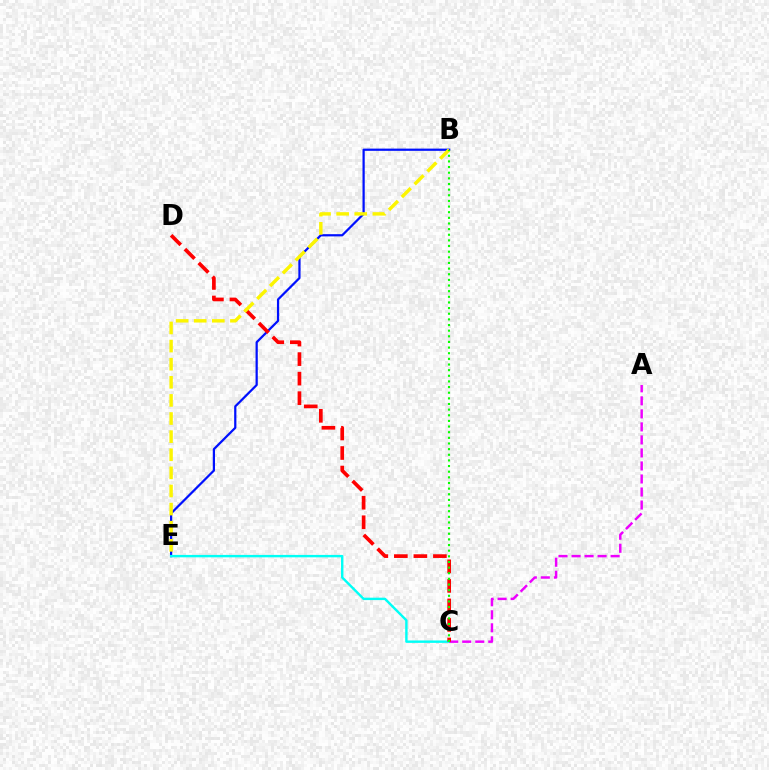{('B', 'E'): [{'color': '#0010ff', 'line_style': 'solid', 'thickness': 1.61}, {'color': '#fcf500', 'line_style': 'dashed', 'thickness': 2.46}], ('C', 'E'): [{'color': '#00fff6', 'line_style': 'solid', 'thickness': 1.73}], ('A', 'C'): [{'color': '#ee00ff', 'line_style': 'dashed', 'thickness': 1.77}], ('C', 'D'): [{'color': '#ff0000', 'line_style': 'dashed', 'thickness': 2.65}], ('B', 'C'): [{'color': '#08ff00', 'line_style': 'dotted', 'thickness': 1.53}]}